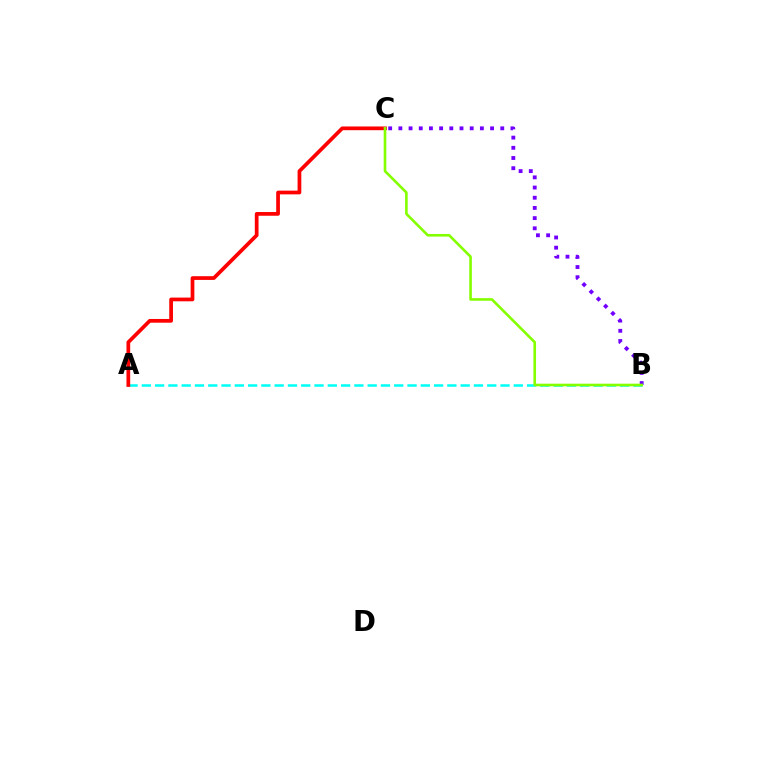{('B', 'C'): [{'color': '#7200ff', 'line_style': 'dotted', 'thickness': 2.77}, {'color': '#84ff00', 'line_style': 'solid', 'thickness': 1.88}], ('A', 'B'): [{'color': '#00fff6', 'line_style': 'dashed', 'thickness': 1.8}], ('A', 'C'): [{'color': '#ff0000', 'line_style': 'solid', 'thickness': 2.68}]}